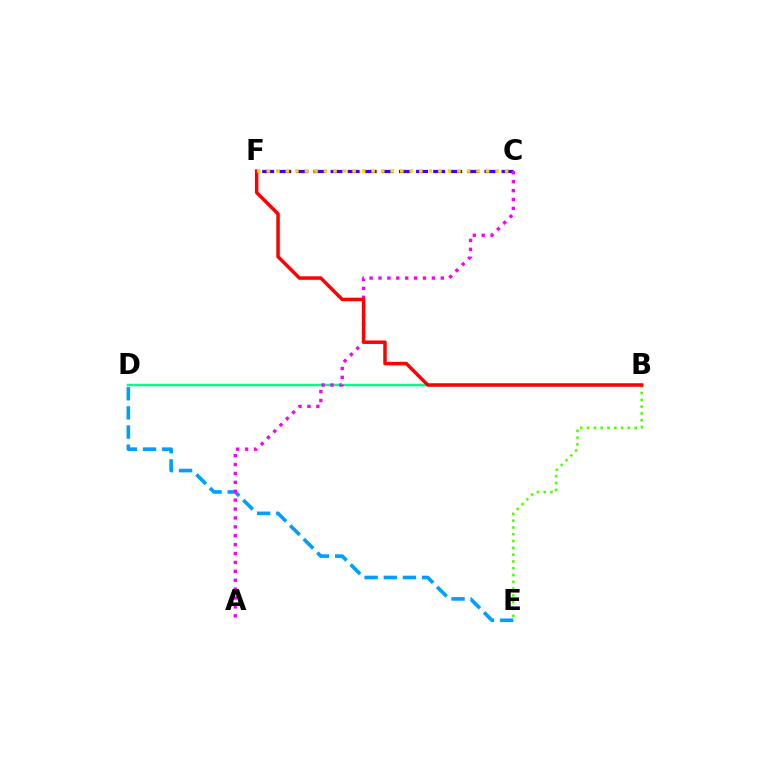{('C', 'F'): [{'color': '#3700ff', 'line_style': 'dashed', 'thickness': 2.32}, {'color': '#ffd500', 'line_style': 'dotted', 'thickness': 2.59}], ('B', 'E'): [{'color': '#4fff00', 'line_style': 'dotted', 'thickness': 1.84}], ('D', 'E'): [{'color': '#009eff', 'line_style': 'dashed', 'thickness': 2.6}], ('B', 'D'): [{'color': '#00ff86', 'line_style': 'solid', 'thickness': 1.8}], ('A', 'C'): [{'color': '#ff00ed', 'line_style': 'dotted', 'thickness': 2.42}], ('B', 'F'): [{'color': '#ff0000', 'line_style': 'solid', 'thickness': 2.51}]}